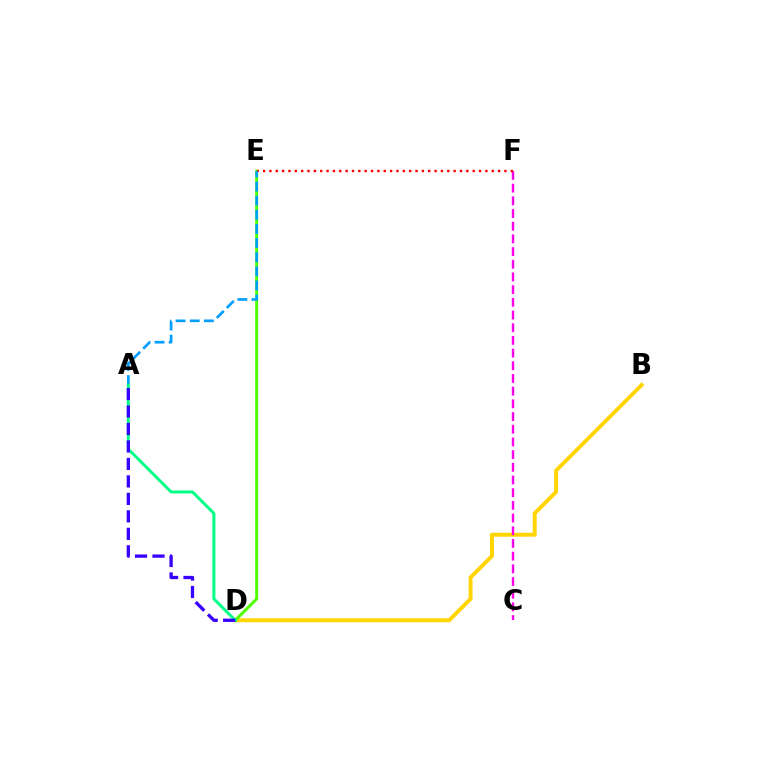{('B', 'D'): [{'color': '#ffd500', 'line_style': 'solid', 'thickness': 2.83}], ('D', 'E'): [{'color': '#4fff00', 'line_style': 'solid', 'thickness': 2.16}], ('C', 'F'): [{'color': '#ff00ed', 'line_style': 'dashed', 'thickness': 1.72}], ('E', 'F'): [{'color': '#ff0000', 'line_style': 'dotted', 'thickness': 1.73}], ('A', 'E'): [{'color': '#009eff', 'line_style': 'dashed', 'thickness': 1.92}], ('A', 'D'): [{'color': '#00ff86', 'line_style': 'solid', 'thickness': 2.14}, {'color': '#3700ff', 'line_style': 'dashed', 'thickness': 2.37}]}